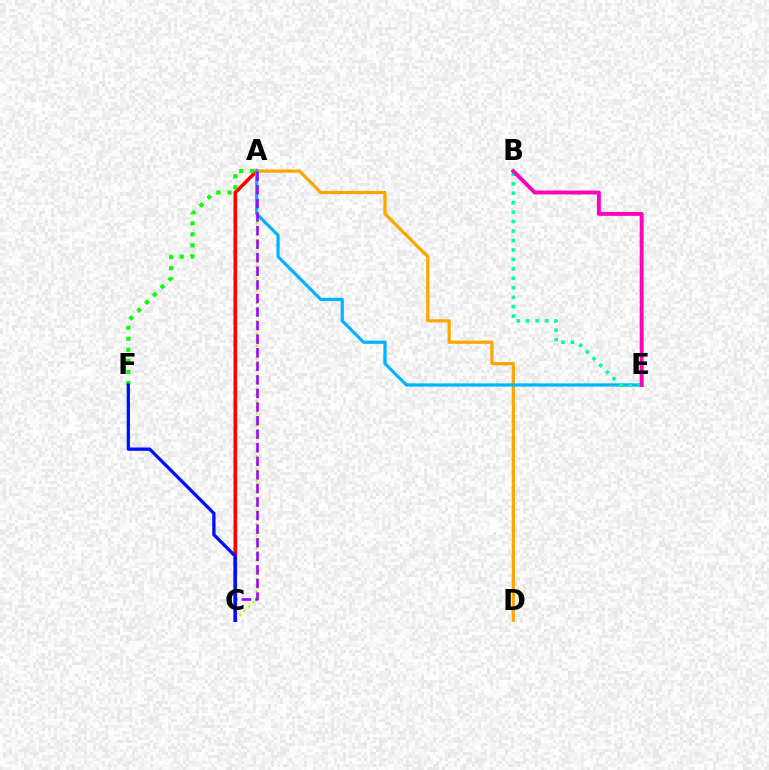{('A', 'C'): [{'color': '#ff0000', 'line_style': 'solid', 'thickness': 2.6}, {'color': '#b3ff00', 'line_style': 'dotted', 'thickness': 1.67}, {'color': '#9b00ff', 'line_style': 'dashed', 'thickness': 1.84}], ('A', 'F'): [{'color': '#08ff00', 'line_style': 'dotted', 'thickness': 3.0}], ('A', 'D'): [{'color': '#ffa500', 'line_style': 'solid', 'thickness': 2.32}], ('A', 'E'): [{'color': '#00b5ff', 'line_style': 'solid', 'thickness': 2.33}], ('C', 'F'): [{'color': '#0010ff', 'line_style': 'solid', 'thickness': 2.37}], ('B', 'E'): [{'color': '#00ff9d', 'line_style': 'dotted', 'thickness': 2.57}, {'color': '#ff00bd', 'line_style': 'solid', 'thickness': 2.81}]}